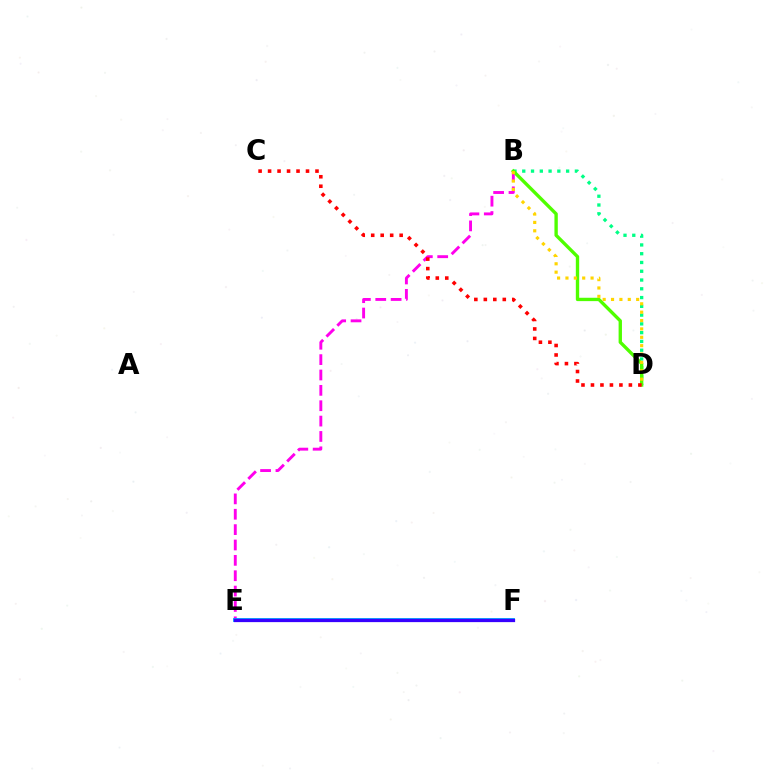{('B', 'E'): [{'color': '#ff00ed', 'line_style': 'dashed', 'thickness': 2.09}], ('E', 'F'): [{'color': '#009eff', 'line_style': 'solid', 'thickness': 2.76}, {'color': '#3700ff', 'line_style': 'solid', 'thickness': 2.33}], ('B', 'D'): [{'color': '#00ff86', 'line_style': 'dotted', 'thickness': 2.38}, {'color': '#4fff00', 'line_style': 'solid', 'thickness': 2.42}, {'color': '#ffd500', 'line_style': 'dotted', 'thickness': 2.27}], ('C', 'D'): [{'color': '#ff0000', 'line_style': 'dotted', 'thickness': 2.58}]}